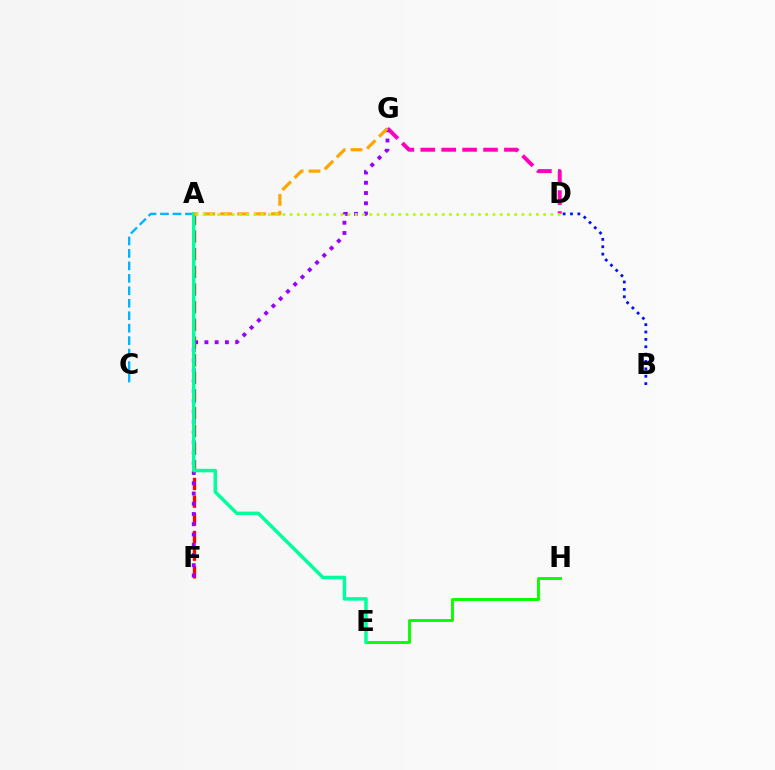{('D', 'G'): [{'color': '#ff00bd', 'line_style': 'dashed', 'thickness': 2.84}], ('A', 'F'): [{'color': '#ff0000', 'line_style': 'dashed', 'thickness': 2.4}], ('B', 'D'): [{'color': '#0010ff', 'line_style': 'dotted', 'thickness': 2.0}], ('A', 'C'): [{'color': '#00b5ff', 'line_style': 'dashed', 'thickness': 1.69}], ('E', 'H'): [{'color': '#08ff00', 'line_style': 'solid', 'thickness': 2.09}], ('F', 'G'): [{'color': '#9b00ff', 'line_style': 'dotted', 'thickness': 2.78}], ('A', 'E'): [{'color': '#00ff9d', 'line_style': 'solid', 'thickness': 2.52}], ('A', 'G'): [{'color': '#ffa500', 'line_style': 'dashed', 'thickness': 2.3}], ('A', 'D'): [{'color': '#b3ff00', 'line_style': 'dotted', 'thickness': 1.97}]}